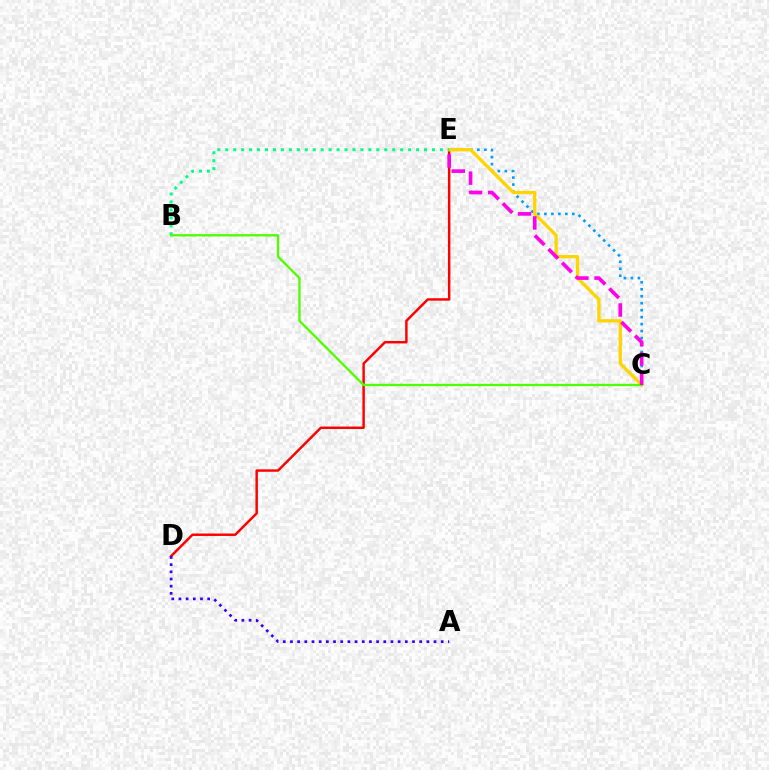{('D', 'E'): [{'color': '#ff0000', 'line_style': 'solid', 'thickness': 1.76}], ('C', 'E'): [{'color': '#009eff', 'line_style': 'dotted', 'thickness': 1.9}, {'color': '#ffd500', 'line_style': 'solid', 'thickness': 2.37}, {'color': '#ff00ed', 'line_style': 'dashed', 'thickness': 2.62}], ('B', 'E'): [{'color': '#00ff86', 'line_style': 'dotted', 'thickness': 2.16}], ('B', 'C'): [{'color': '#4fff00', 'line_style': 'solid', 'thickness': 1.68}], ('A', 'D'): [{'color': '#3700ff', 'line_style': 'dotted', 'thickness': 1.95}]}